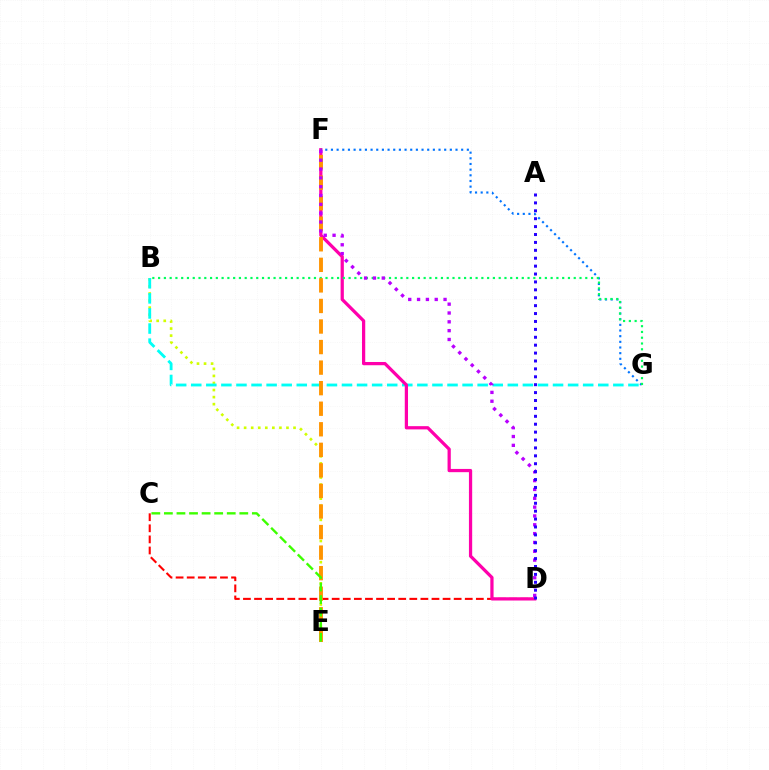{('C', 'D'): [{'color': '#ff0000', 'line_style': 'dashed', 'thickness': 1.51}], ('B', 'E'): [{'color': '#d1ff00', 'line_style': 'dotted', 'thickness': 1.92}], ('B', 'G'): [{'color': '#00fff6', 'line_style': 'dashed', 'thickness': 2.05}, {'color': '#00ff5c', 'line_style': 'dotted', 'thickness': 1.57}], ('D', 'F'): [{'color': '#ff00ac', 'line_style': 'solid', 'thickness': 2.33}, {'color': '#b900ff', 'line_style': 'dotted', 'thickness': 2.4}], ('F', 'G'): [{'color': '#0074ff', 'line_style': 'dotted', 'thickness': 1.54}], ('E', 'F'): [{'color': '#ff9400', 'line_style': 'dashed', 'thickness': 2.79}], ('C', 'E'): [{'color': '#3dff00', 'line_style': 'dashed', 'thickness': 1.71}], ('A', 'D'): [{'color': '#2500ff', 'line_style': 'dotted', 'thickness': 2.15}]}